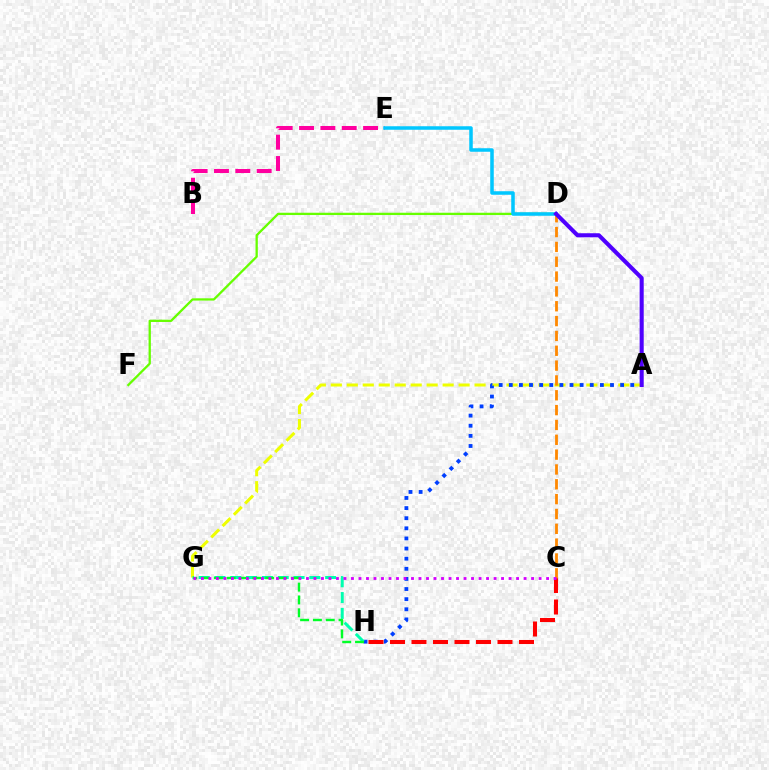{('A', 'G'): [{'color': '#eeff00', 'line_style': 'dashed', 'thickness': 2.17}], ('D', 'F'): [{'color': '#66ff00', 'line_style': 'solid', 'thickness': 1.65}], ('A', 'H'): [{'color': '#003fff', 'line_style': 'dotted', 'thickness': 2.75}], ('G', 'H'): [{'color': '#00ffaf', 'line_style': 'dashed', 'thickness': 2.15}, {'color': '#00ff27', 'line_style': 'dashed', 'thickness': 1.74}], ('B', 'E'): [{'color': '#ff00a0', 'line_style': 'dashed', 'thickness': 2.9}], ('D', 'E'): [{'color': '#00c7ff', 'line_style': 'solid', 'thickness': 2.54}], ('C', 'H'): [{'color': '#ff0000', 'line_style': 'dashed', 'thickness': 2.92}], ('C', 'D'): [{'color': '#ff8800', 'line_style': 'dashed', 'thickness': 2.02}], ('A', 'D'): [{'color': '#4f00ff', 'line_style': 'solid', 'thickness': 2.93}], ('C', 'G'): [{'color': '#d600ff', 'line_style': 'dotted', 'thickness': 2.04}]}